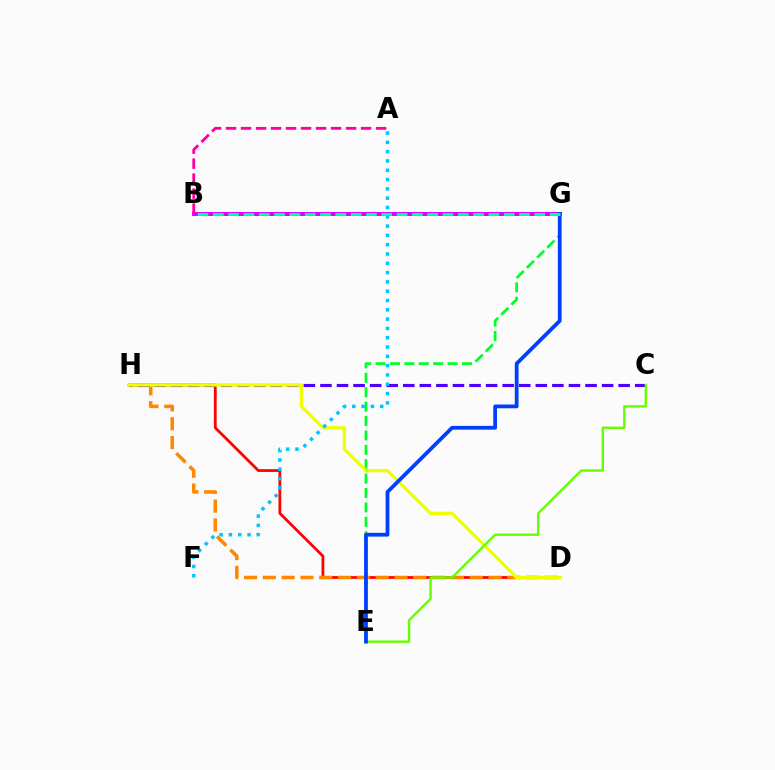{('D', 'H'): [{'color': '#ff0000', 'line_style': 'solid', 'thickness': 1.98}, {'color': '#ff8800', 'line_style': 'dashed', 'thickness': 2.56}, {'color': '#eeff00', 'line_style': 'solid', 'thickness': 2.39}], ('E', 'G'): [{'color': '#00ff27', 'line_style': 'dashed', 'thickness': 1.96}, {'color': '#003fff', 'line_style': 'solid', 'thickness': 2.71}], ('C', 'H'): [{'color': '#4f00ff', 'line_style': 'dashed', 'thickness': 2.25}], ('A', 'F'): [{'color': '#00c7ff', 'line_style': 'dotted', 'thickness': 2.53}], ('B', 'G'): [{'color': '#d600ff', 'line_style': 'solid', 'thickness': 2.83}, {'color': '#00ffaf', 'line_style': 'dashed', 'thickness': 2.08}], ('C', 'E'): [{'color': '#66ff00', 'line_style': 'solid', 'thickness': 1.74}], ('A', 'B'): [{'color': '#ff00a0', 'line_style': 'dashed', 'thickness': 2.04}]}